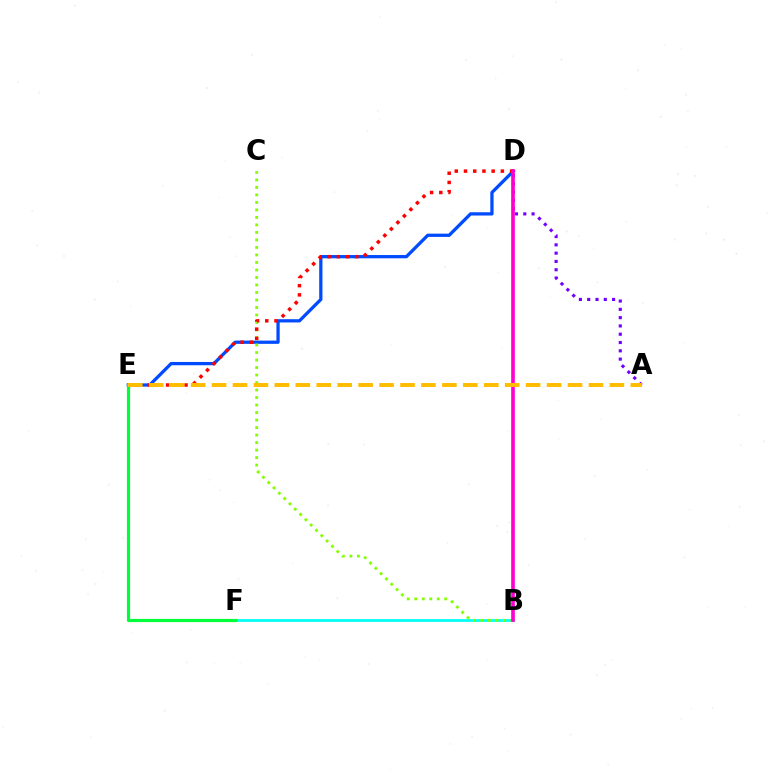{('B', 'F'): [{'color': '#00fff6', 'line_style': 'solid', 'thickness': 1.97}], ('A', 'D'): [{'color': '#7200ff', 'line_style': 'dotted', 'thickness': 2.25}], ('D', 'E'): [{'color': '#004bff', 'line_style': 'solid', 'thickness': 2.35}, {'color': '#ff0000', 'line_style': 'dotted', 'thickness': 2.5}], ('B', 'C'): [{'color': '#84ff00', 'line_style': 'dotted', 'thickness': 2.04}], ('E', 'F'): [{'color': '#00ff39', 'line_style': 'solid', 'thickness': 2.3}], ('B', 'D'): [{'color': '#ff00cf', 'line_style': 'solid', 'thickness': 2.63}], ('A', 'E'): [{'color': '#ffbd00', 'line_style': 'dashed', 'thickness': 2.84}]}